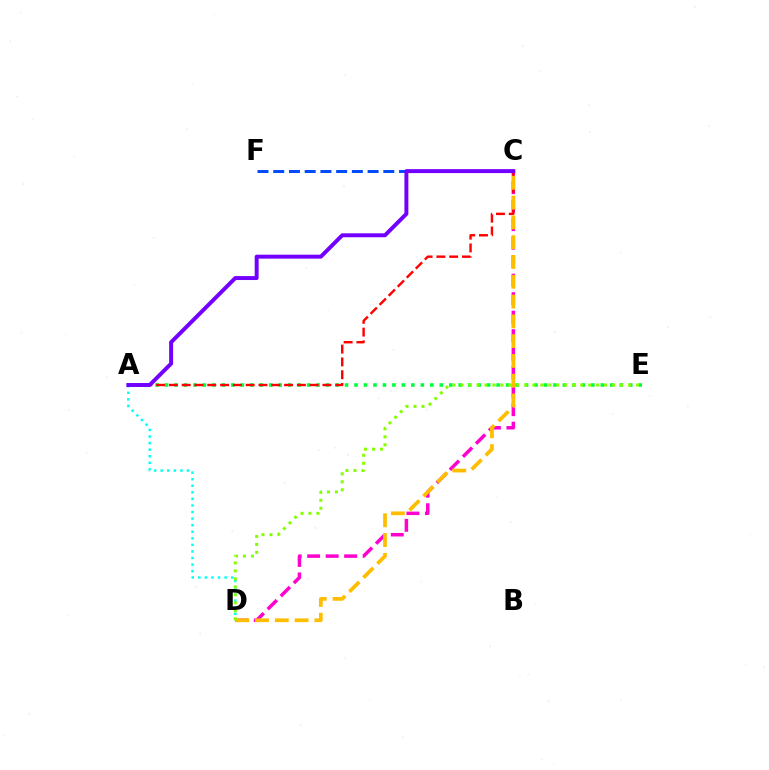{('C', 'D'): [{'color': '#ff00cf', 'line_style': 'dashed', 'thickness': 2.51}, {'color': '#ffbd00', 'line_style': 'dashed', 'thickness': 2.69}], ('A', 'E'): [{'color': '#00ff39', 'line_style': 'dotted', 'thickness': 2.57}], ('A', 'C'): [{'color': '#ff0000', 'line_style': 'dashed', 'thickness': 1.74}, {'color': '#7200ff', 'line_style': 'solid', 'thickness': 2.84}], ('C', 'F'): [{'color': '#004bff', 'line_style': 'dashed', 'thickness': 2.14}], ('A', 'D'): [{'color': '#00fff6', 'line_style': 'dotted', 'thickness': 1.79}], ('D', 'E'): [{'color': '#84ff00', 'line_style': 'dotted', 'thickness': 2.17}]}